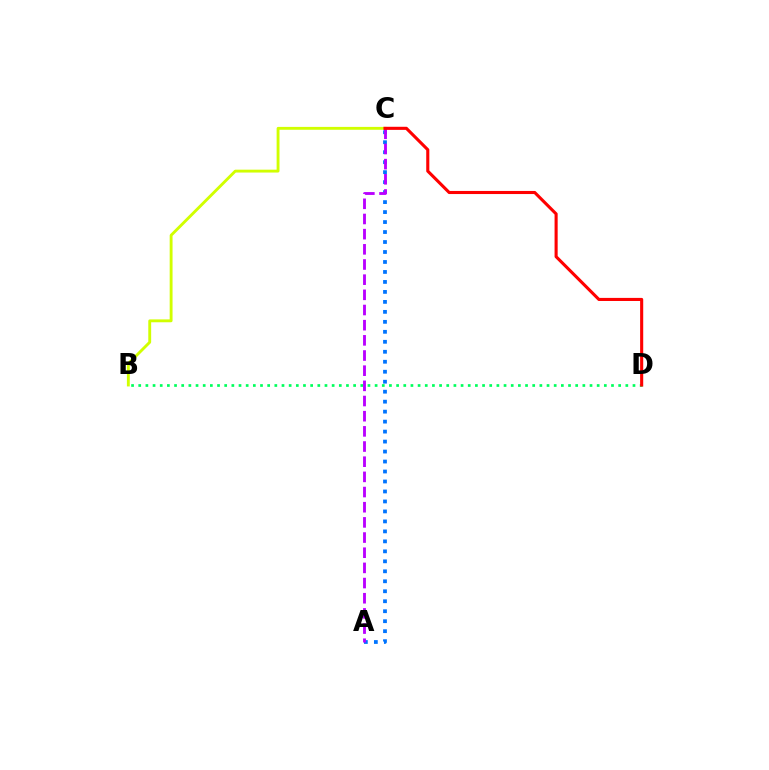{('B', 'C'): [{'color': '#d1ff00', 'line_style': 'solid', 'thickness': 2.07}], ('A', 'C'): [{'color': '#0074ff', 'line_style': 'dotted', 'thickness': 2.71}, {'color': '#b900ff', 'line_style': 'dashed', 'thickness': 2.06}], ('B', 'D'): [{'color': '#00ff5c', 'line_style': 'dotted', 'thickness': 1.95}], ('C', 'D'): [{'color': '#ff0000', 'line_style': 'solid', 'thickness': 2.23}]}